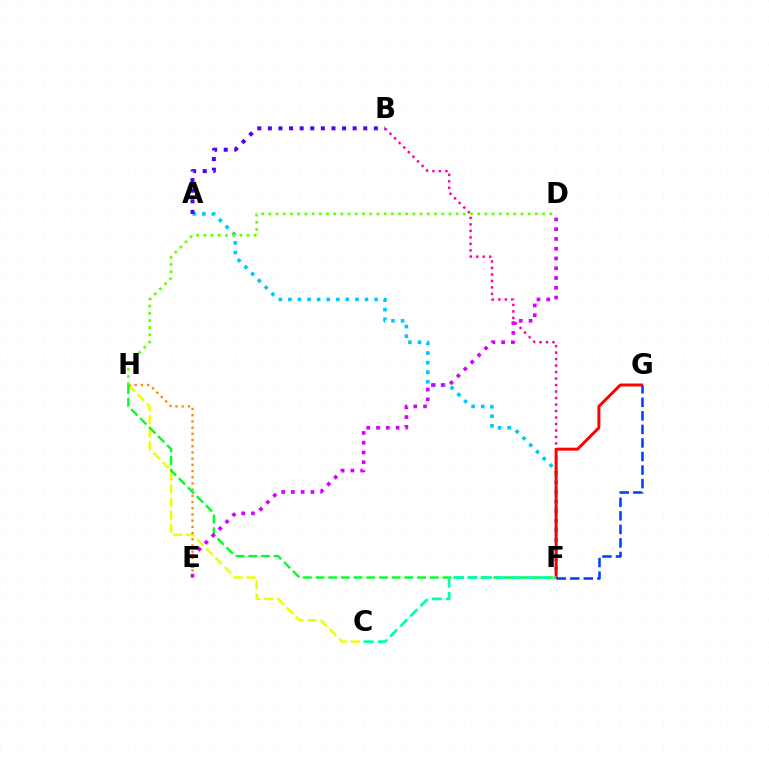{('A', 'F'): [{'color': '#00c7ff', 'line_style': 'dotted', 'thickness': 2.6}], ('C', 'H'): [{'color': '#eeff00', 'line_style': 'dashed', 'thickness': 1.77}], ('B', 'F'): [{'color': '#ff00a0', 'line_style': 'dotted', 'thickness': 1.76}], ('E', 'H'): [{'color': '#ff8800', 'line_style': 'dotted', 'thickness': 1.69}], ('F', 'G'): [{'color': '#ff0000', 'line_style': 'solid', 'thickness': 2.13}, {'color': '#003fff', 'line_style': 'dashed', 'thickness': 1.84}], ('F', 'H'): [{'color': '#00ff27', 'line_style': 'dashed', 'thickness': 1.72}], ('D', 'E'): [{'color': '#d600ff', 'line_style': 'dotted', 'thickness': 2.65}], ('C', 'F'): [{'color': '#00ffaf', 'line_style': 'dashed', 'thickness': 1.94}], ('A', 'B'): [{'color': '#4f00ff', 'line_style': 'dotted', 'thickness': 2.88}], ('D', 'H'): [{'color': '#66ff00', 'line_style': 'dotted', 'thickness': 1.96}]}